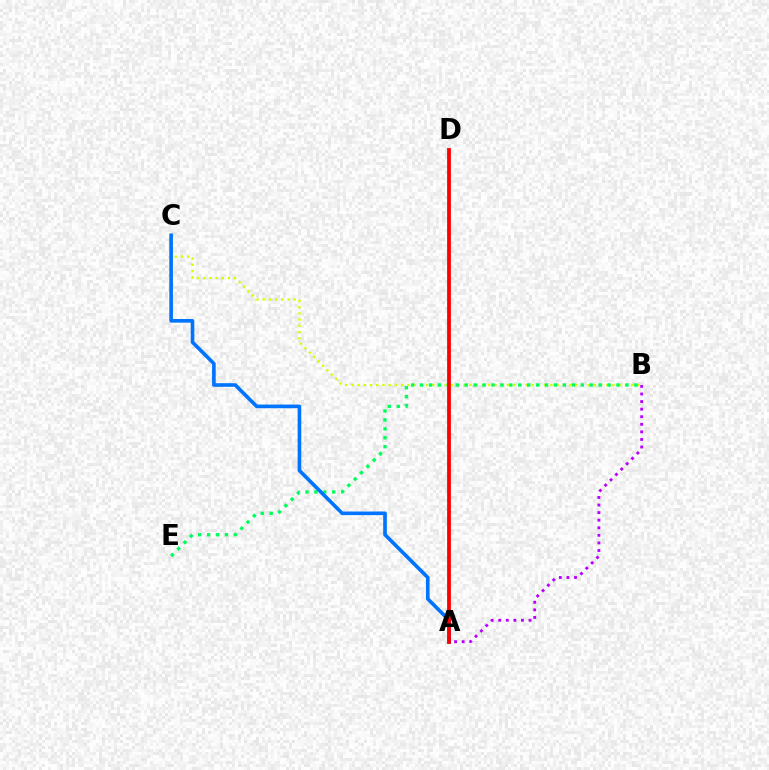{('B', 'C'): [{'color': '#d1ff00', 'line_style': 'dotted', 'thickness': 1.69}], ('B', 'E'): [{'color': '#00ff5c', 'line_style': 'dotted', 'thickness': 2.43}], ('A', 'B'): [{'color': '#b900ff', 'line_style': 'dotted', 'thickness': 2.06}], ('A', 'C'): [{'color': '#0074ff', 'line_style': 'solid', 'thickness': 2.61}], ('A', 'D'): [{'color': '#ff0000', 'line_style': 'solid', 'thickness': 2.72}]}